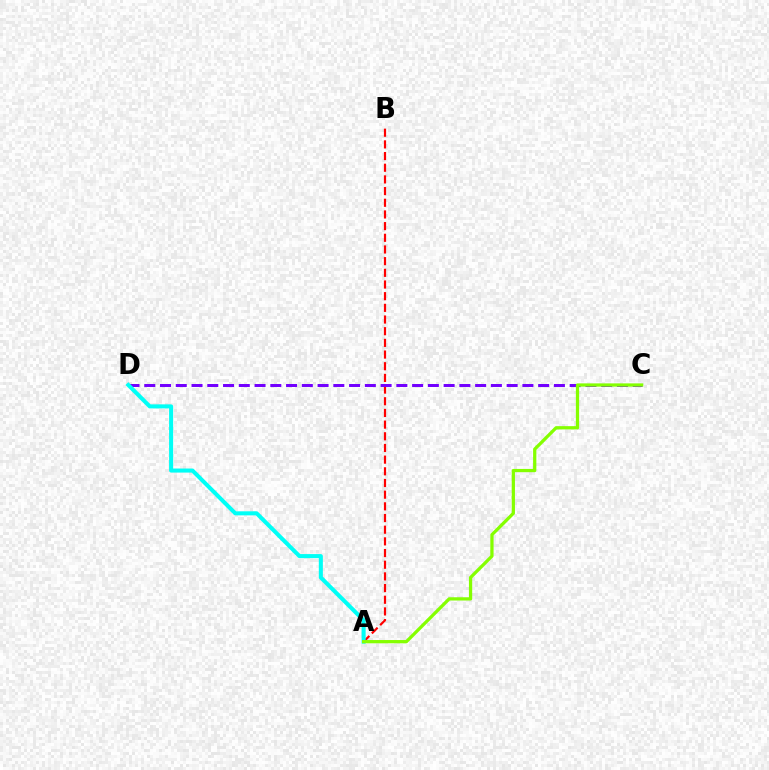{('A', 'B'): [{'color': '#ff0000', 'line_style': 'dashed', 'thickness': 1.59}], ('C', 'D'): [{'color': '#7200ff', 'line_style': 'dashed', 'thickness': 2.14}], ('A', 'D'): [{'color': '#00fff6', 'line_style': 'solid', 'thickness': 2.92}], ('A', 'C'): [{'color': '#84ff00', 'line_style': 'solid', 'thickness': 2.34}]}